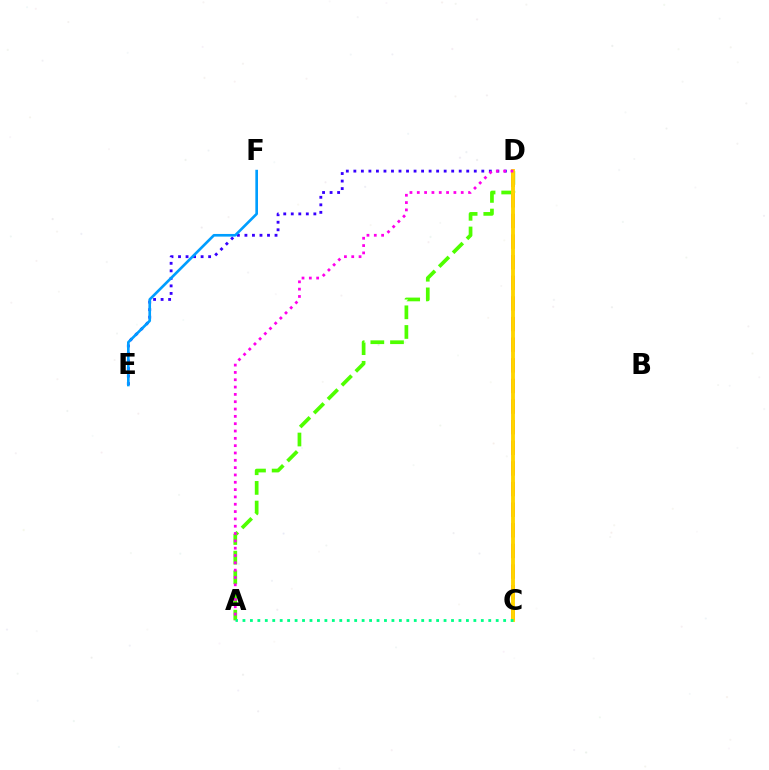{('A', 'D'): [{'color': '#4fff00', 'line_style': 'dashed', 'thickness': 2.67}, {'color': '#ff00ed', 'line_style': 'dotted', 'thickness': 1.99}], ('D', 'E'): [{'color': '#3700ff', 'line_style': 'dotted', 'thickness': 2.04}], ('E', 'F'): [{'color': '#009eff', 'line_style': 'solid', 'thickness': 1.91}], ('C', 'D'): [{'color': '#ff0000', 'line_style': 'dashed', 'thickness': 2.8}, {'color': '#ffd500', 'line_style': 'solid', 'thickness': 2.8}], ('A', 'C'): [{'color': '#00ff86', 'line_style': 'dotted', 'thickness': 2.02}]}